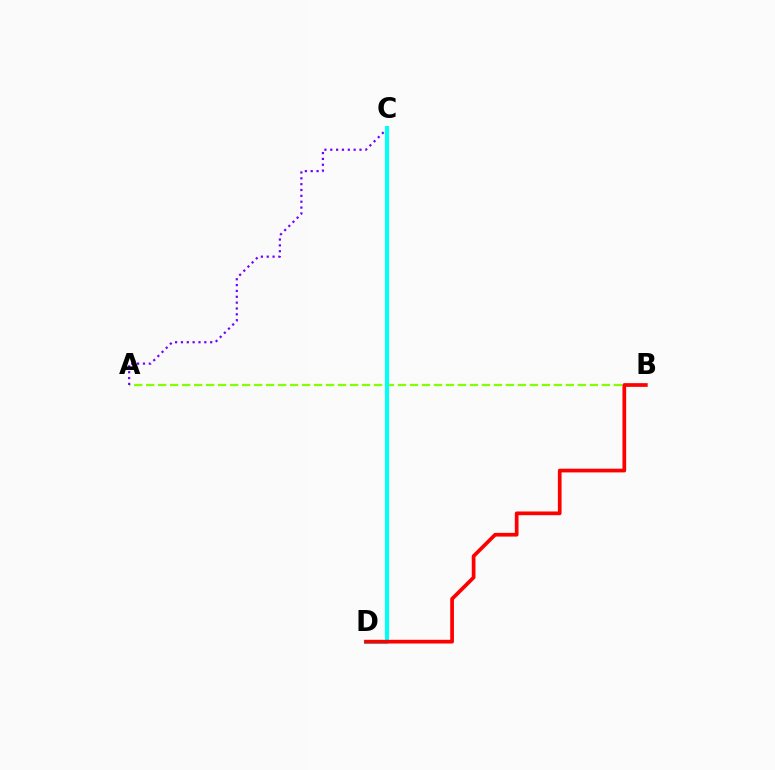{('A', 'B'): [{'color': '#84ff00', 'line_style': 'dashed', 'thickness': 1.63}], ('A', 'C'): [{'color': '#7200ff', 'line_style': 'dotted', 'thickness': 1.59}], ('C', 'D'): [{'color': '#00fff6', 'line_style': 'solid', 'thickness': 2.95}], ('B', 'D'): [{'color': '#ff0000', 'line_style': 'solid', 'thickness': 2.67}]}